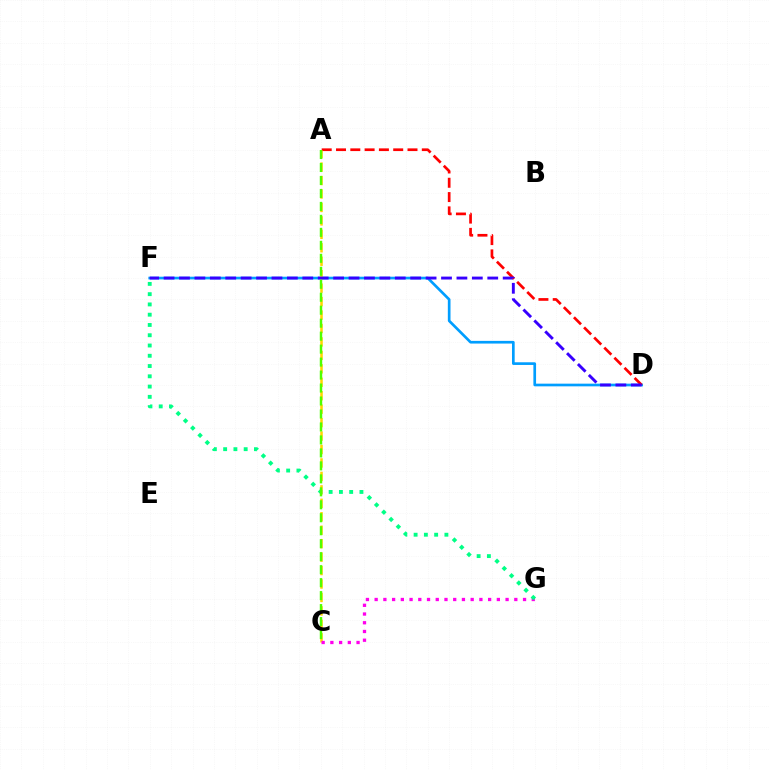{('D', 'F'): [{'color': '#009eff', 'line_style': 'solid', 'thickness': 1.93}, {'color': '#3700ff', 'line_style': 'dashed', 'thickness': 2.09}], ('A', 'D'): [{'color': '#ff0000', 'line_style': 'dashed', 'thickness': 1.94}], ('A', 'C'): [{'color': '#ffd500', 'line_style': 'dashed', 'thickness': 1.83}, {'color': '#4fff00', 'line_style': 'dashed', 'thickness': 1.76}], ('C', 'G'): [{'color': '#ff00ed', 'line_style': 'dotted', 'thickness': 2.37}], ('F', 'G'): [{'color': '#00ff86', 'line_style': 'dotted', 'thickness': 2.79}]}